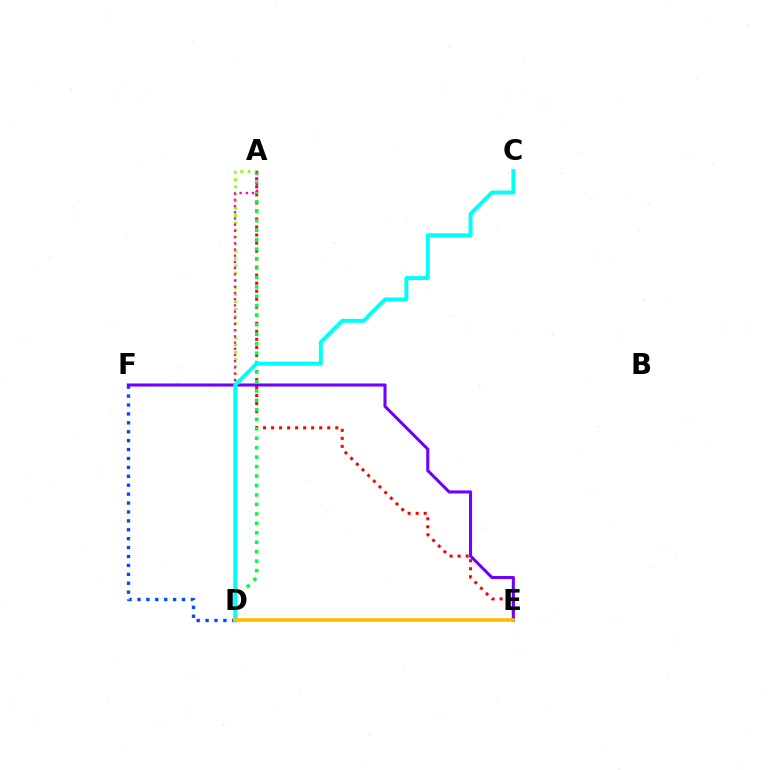{('A', 'E'): [{'color': '#ff0000', 'line_style': 'dotted', 'thickness': 2.18}], ('D', 'F'): [{'color': '#004bff', 'line_style': 'dotted', 'thickness': 2.42}], ('E', 'F'): [{'color': '#7200ff', 'line_style': 'solid', 'thickness': 2.21}], ('A', 'D'): [{'color': '#84ff00', 'line_style': 'dotted', 'thickness': 1.95}, {'color': '#00ff39', 'line_style': 'dotted', 'thickness': 2.57}, {'color': '#ff00cf', 'line_style': 'dotted', 'thickness': 1.69}], ('C', 'D'): [{'color': '#00fff6', 'line_style': 'solid', 'thickness': 2.84}], ('D', 'E'): [{'color': '#ffbd00', 'line_style': 'solid', 'thickness': 2.67}]}